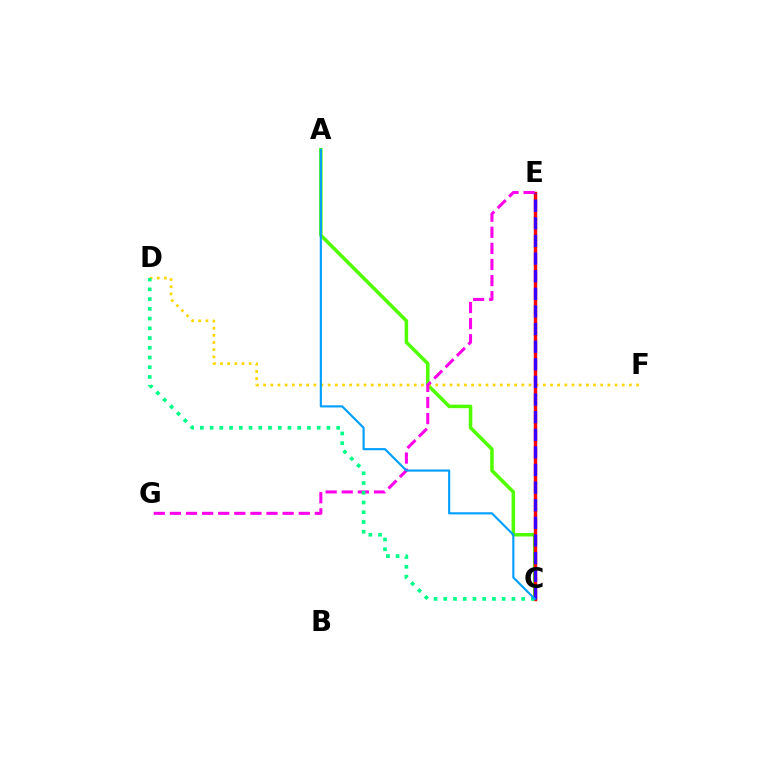{('A', 'C'): [{'color': '#4fff00', 'line_style': 'solid', 'thickness': 2.53}, {'color': '#009eff', 'line_style': 'solid', 'thickness': 1.54}], ('D', 'F'): [{'color': '#ffd500', 'line_style': 'dotted', 'thickness': 1.95}], ('C', 'E'): [{'color': '#ff0000', 'line_style': 'solid', 'thickness': 2.47}, {'color': '#3700ff', 'line_style': 'dashed', 'thickness': 2.39}], ('E', 'G'): [{'color': '#ff00ed', 'line_style': 'dashed', 'thickness': 2.19}], ('C', 'D'): [{'color': '#00ff86', 'line_style': 'dotted', 'thickness': 2.65}]}